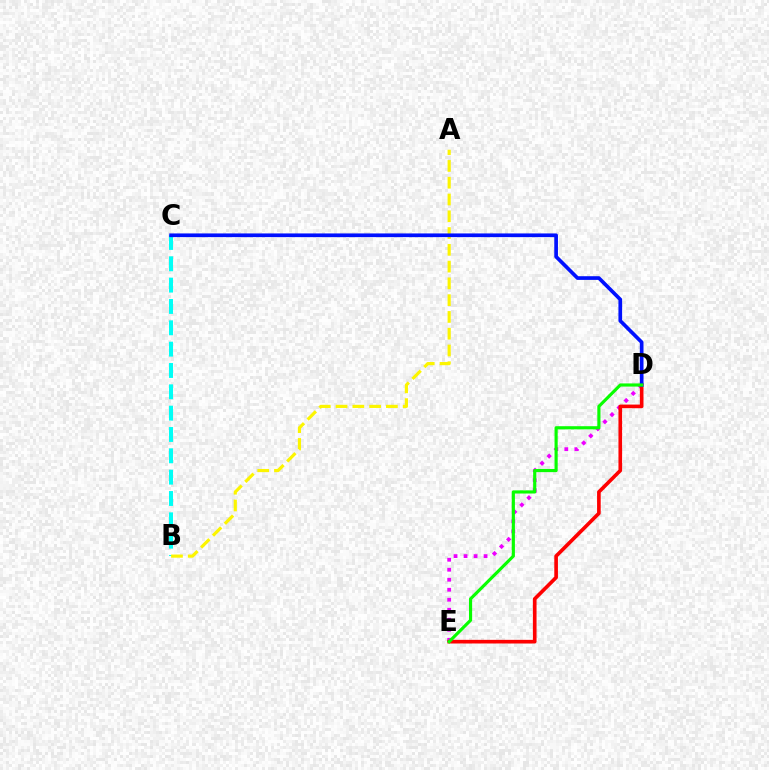{('B', 'C'): [{'color': '#00fff6', 'line_style': 'dashed', 'thickness': 2.9}], ('A', 'B'): [{'color': '#fcf500', 'line_style': 'dashed', 'thickness': 2.28}], ('D', 'E'): [{'color': '#ee00ff', 'line_style': 'dotted', 'thickness': 2.72}, {'color': '#ff0000', 'line_style': 'solid', 'thickness': 2.62}, {'color': '#08ff00', 'line_style': 'solid', 'thickness': 2.27}], ('C', 'D'): [{'color': '#0010ff', 'line_style': 'solid', 'thickness': 2.65}]}